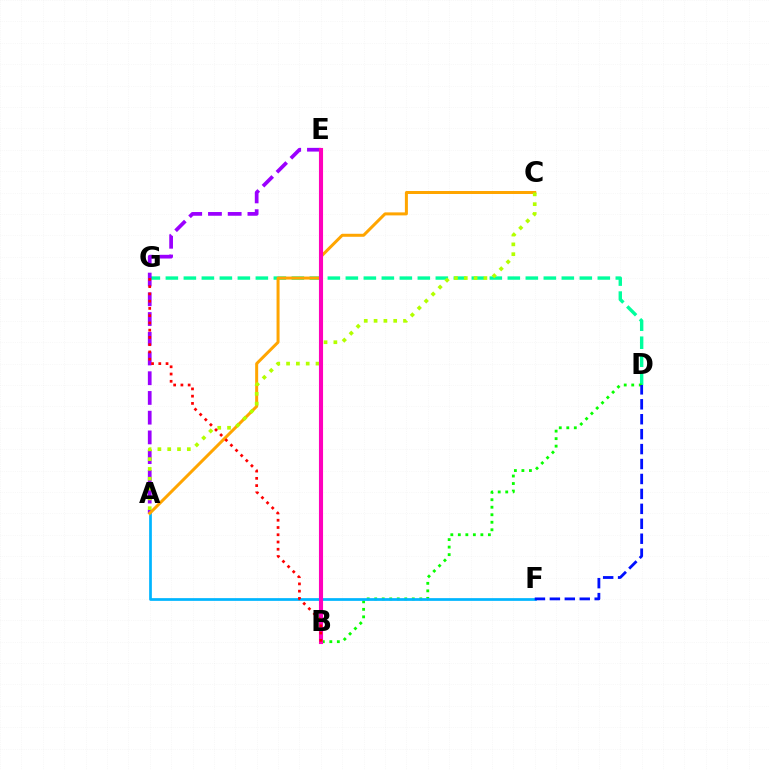{('D', 'G'): [{'color': '#00ff9d', 'line_style': 'dashed', 'thickness': 2.44}], ('B', 'D'): [{'color': '#08ff00', 'line_style': 'dotted', 'thickness': 2.04}], ('A', 'F'): [{'color': '#00b5ff', 'line_style': 'solid', 'thickness': 1.96}], ('A', 'E'): [{'color': '#9b00ff', 'line_style': 'dashed', 'thickness': 2.68}], ('A', 'C'): [{'color': '#ffa500', 'line_style': 'solid', 'thickness': 2.16}, {'color': '#b3ff00', 'line_style': 'dotted', 'thickness': 2.67}], ('B', 'E'): [{'color': '#ff00bd', 'line_style': 'solid', 'thickness': 2.95}], ('D', 'F'): [{'color': '#0010ff', 'line_style': 'dashed', 'thickness': 2.03}], ('B', 'G'): [{'color': '#ff0000', 'line_style': 'dotted', 'thickness': 1.97}]}